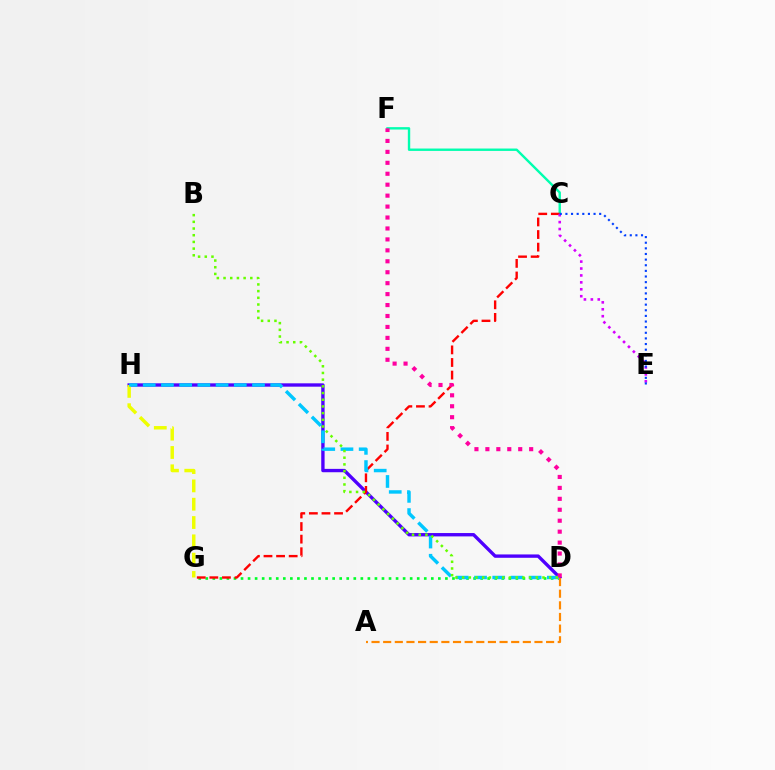{('C', 'F'): [{'color': '#00ffaf', 'line_style': 'solid', 'thickness': 1.72}], ('D', 'G'): [{'color': '#00ff27', 'line_style': 'dotted', 'thickness': 1.91}], ('D', 'H'): [{'color': '#4f00ff', 'line_style': 'solid', 'thickness': 2.42}, {'color': '#00c7ff', 'line_style': 'dashed', 'thickness': 2.47}], ('C', 'G'): [{'color': '#ff0000', 'line_style': 'dashed', 'thickness': 1.71}], ('G', 'H'): [{'color': '#eeff00', 'line_style': 'dashed', 'thickness': 2.49}], ('C', 'E'): [{'color': '#d600ff', 'line_style': 'dotted', 'thickness': 1.88}, {'color': '#003fff', 'line_style': 'dotted', 'thickness': 1.53}], ('D', 'F'): [{'color': '#ff00a0', 'line_style': 'dotted', 'thickness': 2.97}], ('A', 'D'): [{'color': '#ff8800', 'line_style': 'dashed', 'thickness': 1.58}], ('B', 'D'): [{'color': '#66ff00', 'line_style': 'dotted', 'thickness': 1.82}]}